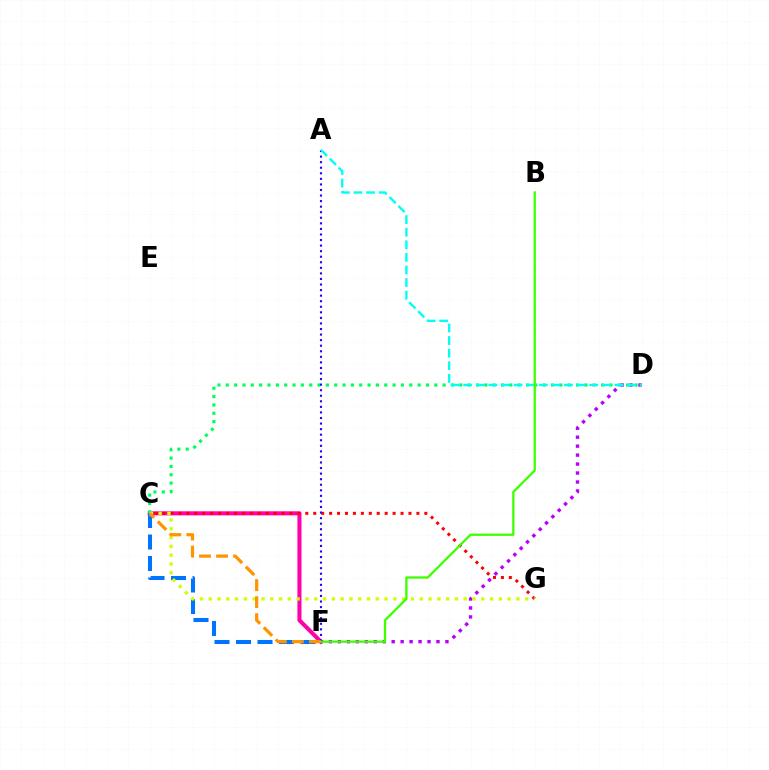{('C', 'F'): [{'color': '#ff00ac', 'line_style': 'solid', 'thickness': 2.92}, {'color': '#0074ff', 'line_style': 'dashed', 'thickness': 2.92}, {'color': '#ff9400', 'line_style': 'dashed', 'thickness': 2.31}], ('D', 'F'): [{'color': '#b900ff', 'line_style': 'dotted', 'thickness': 2.43}], ('C', 'D'): [{'color': '#00ff5c', 'line_style': 'dotted', 'thickness': 2.27}], ('C', 'G'): [{'color': '#ff0000', 'line_style': 'dotted', 'thickness': 2.16}, {'color': '#d1ff00', 'line_style': 'dotted', 'thickness': 2.39}], ('A', 'F'): [{'color': '#2500ff', 'line_style': 'dotted', 'thickness': 1.51}], ('A', 'D'): [{'color': '#00fff6', 'line_style': 'dashed', 'thickness': 1.71}], ('B', 'F'): [{'color': '#3dff00', 'line_style': 'solid', 'thickness': 1.65}]}